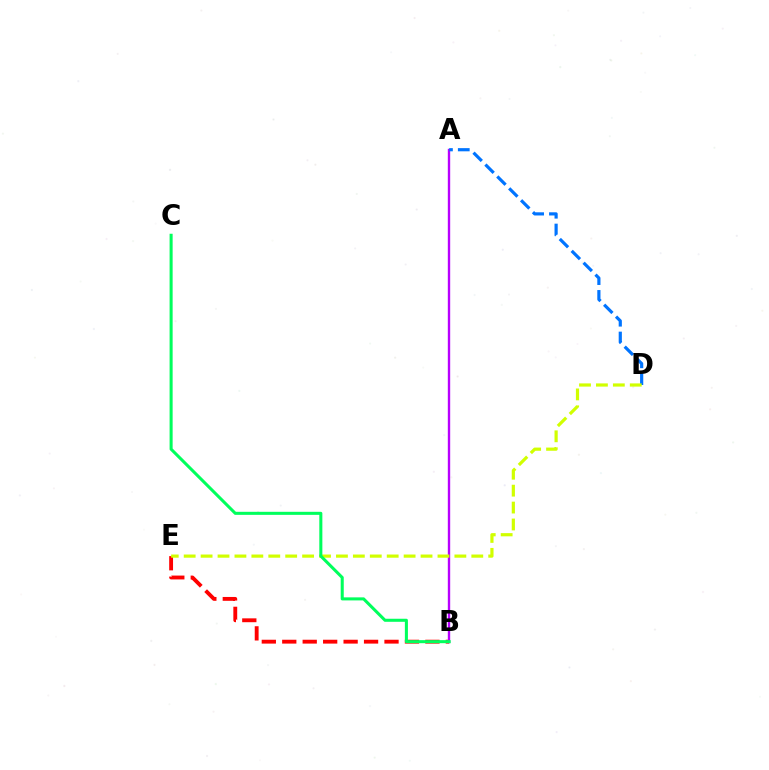{('B', 'E'): [{'color': '#ff0000', 'line_style': 'dashed', 'thickness': 2.78}], ('A', 'B'): [{'color': '#b900ff', 'line_style': 'solid', 'thickness': 1.71}], ('A', 'D'): [{'color': '#0074ff', 'line_style': 'dashed', 'thickness': 2.29}], ('D', 'E'): [{'color': '#d1ff00', 'line_style': 'dashed', 'thickness': 2.3}], ('B', 'C'): [{'color': '#00ff5c', 'line_style': 'solid', 'thickness': 2.19}]}